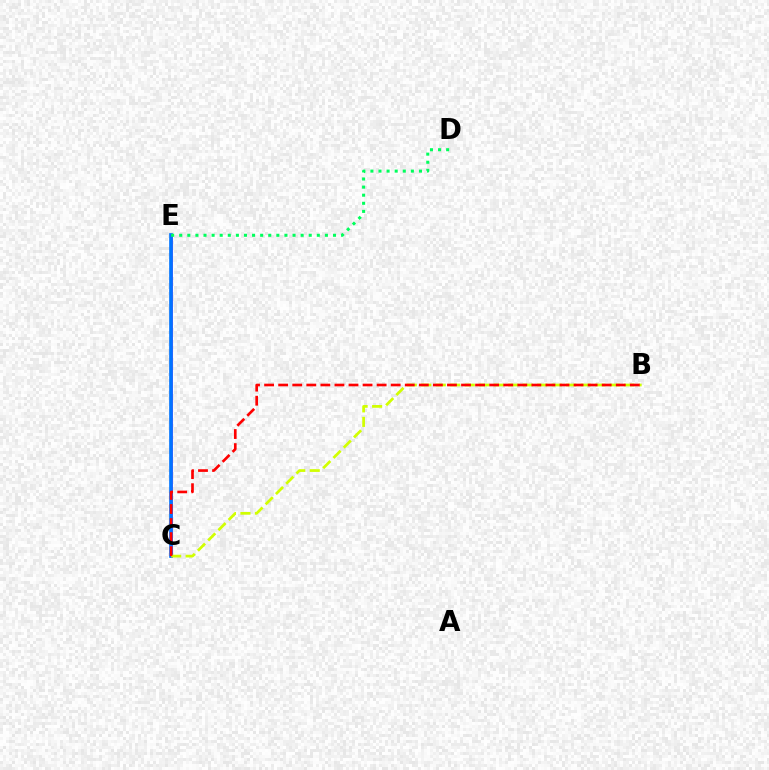{('C', 'E'): [{'color': '#b900ff', 'line_style': 'solid', 'thickness': 1.8}, {'color': '#0074ff', 'line_style': 'solid', 'thickness': 2.63}], ('B', 'C'): [{'color': '#d1ff00', 'line_style': 'dashed', 'thickness': 1.97}, {'color': '#ff0000', 'line_style': 'dashed', 'thickness': 1.91}], ('D', 'E'): [{'color': '#00ff5c', 'line_style': 'dotted', 'thickness': 2.2}]}